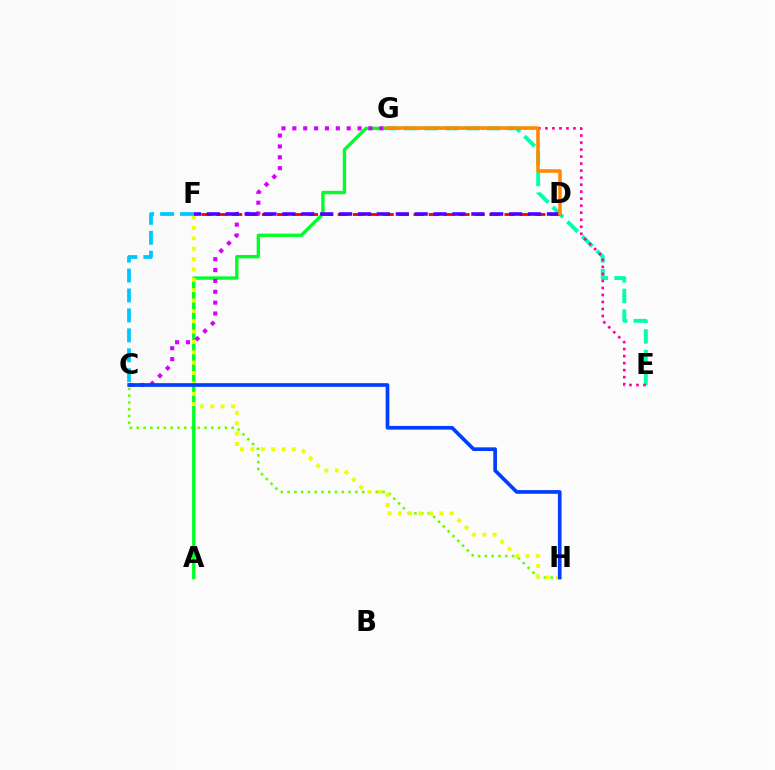{('C', 'H'): [{'color': '#66ff00', 'line_style': 'dotted', 'thickness': 1.84}, {'color': '#003fff', 'line_style': 'solid', 'thickness': 2.65}], ('E', 'G'): [{'color': '#00ffaf', 'line_style': 'dashed', 'thickness': 2.81}, {'color': '#ff00a0', 'line_style': 'dotted', 'thickness': 1.91}], ('A', 'G'): [{'color': '#00ff27', 'line_style': 'solid', 'thickness': 2.42}], ('D', 'F'): [{'color': '#ff0000', 'line_style': 'dashed', 'thickness': 2.06}, {'color': '#4f00ff', 'line_style': 'dashed', 'thickness': 2.57}], ('C', 'G'): [{'color': '#d600ff', 'line_style': 'dotted', 'thickness': 2.95}], ('F', 'H'): [{'color': '#eeff00', 'line_style': 'dotted', 'thickness': 2.82}], ('C', 'F'): [{'color': '#00c7ff', 'line_style': 'dashed', 'thickness': 2.71}], ('D', 'G'): [{'color': '#ff8800', 'line_style': 'solid', 'thickness': 2.54}]}